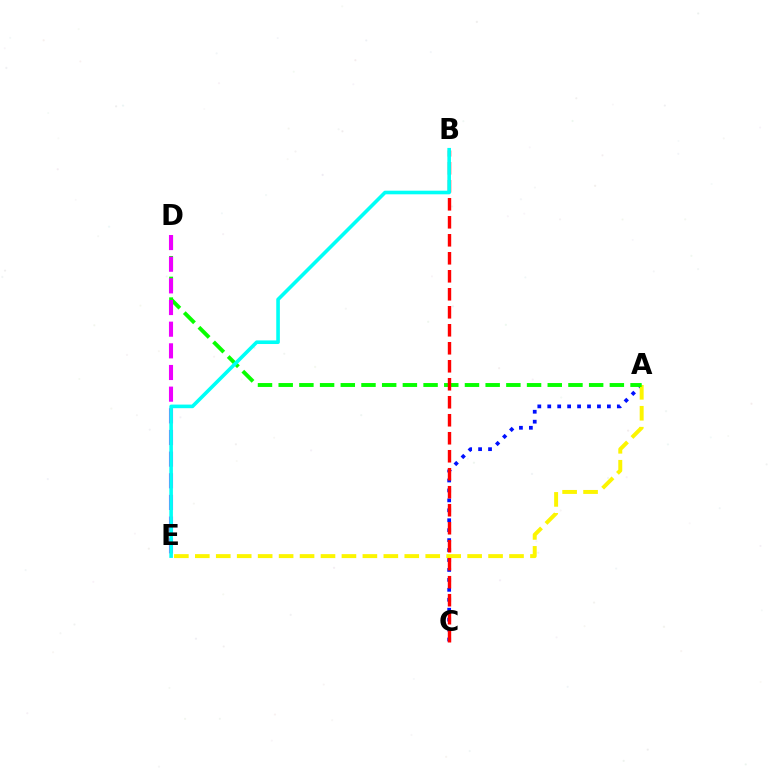{('A', 'C'): [{'color': '#0010ff', 'line_style': 'dotted', 'thickness': 2.7}], ('A', 'E'): [{'color': '#fcf500', 'line_style': 'dashed', 'thickness': 2.85}], ('A', 'D'): [{'color': '#08ff00', 'line_style': 'dashed', 'thickness': 2.81}], ('D', 'E'): [{'color': '#ee00ff', 'line_style': 'dashed', 'thickness': 2.94}], ('B', 'C'): [{'color': '#ff0000', 'line_style': 'dashed', 'thickness': 2.44}], ('B', 'E'): [{'color': '#00fff6', 'line_style': 'solid', 'thickness': 2.6}]}